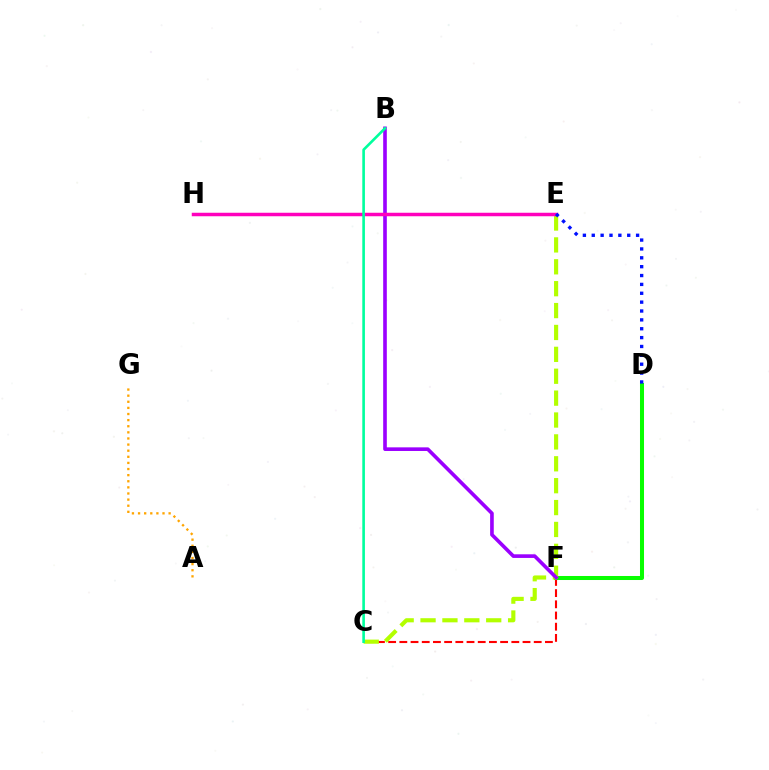{('A', 'G'): [{'color': '#ffa500', 'line_style': 'dotted', 'thickness': 1.66}], ('E', 'H'): [{'color': '#00b5ff', 'line_style': 'dashed', 'thickness': 2.08}, {'color': '#ff00bd', 'line_style': 'solid', 'thickness': 2.51}], ('C', 'F'): [{'color': '#ff0000', 'line_style': 'dashed', 'thickness': 1.52}], ('D', 'F'): [{'color': '#08ff00', 'line_style': 'solid', 'thickness': 2.9}], ('C', 'E'): [{'color': '#b3ff00', 'line_style': 'dashed', 'thickness': 2.97}], ('B', 'F'): [{'color': '#9b00ff', 'line_style': 'solid', 'thickness': 2.62}], ('D', 'E'): [{'color': '#0010ff', 'line_style': 'dotted', 'thickness': 2.41}], ('B', 'C'): [{'color': '#00ff9d', 'line_style': 'solid', 'thickness': 1.89}]}